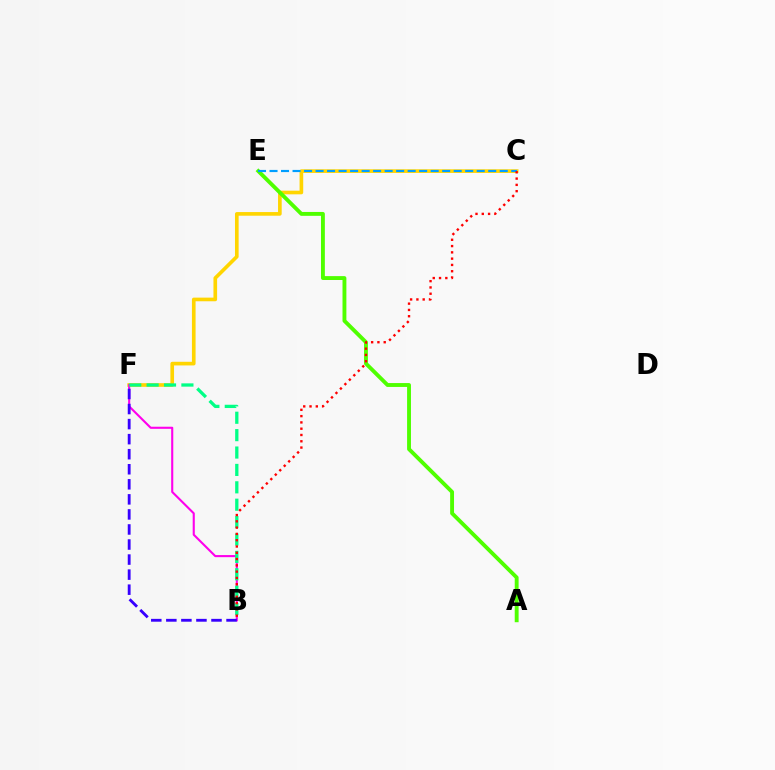{('C', 'F'): [{'color': '#ffd500', 'line_style': 'solid', 'thickness': 2.63}], ('B', 'F'): [{'color': '#ff00ed', 'line_style': 'solid', 'thickness': 1.51}, {'color': '#00ff86', 'line_style': 'dashed', 'thickness': 2.36}, {'color': '#3700ff', 'line_style': 'dashed', 'thickness': 2.04}], ('A', 'E'): [{'color': '#4fff00', 'line_style': 'solid', 'thickness': 2.79}], ('C', 'E'): [{'color': '#009eff', 'line_style': 'dashed', 'thickness': 1.56}], ('B', 'C'): [{'color': '#ff0000', 'line_style': 'dotted', 'thickness': 1.71}]}